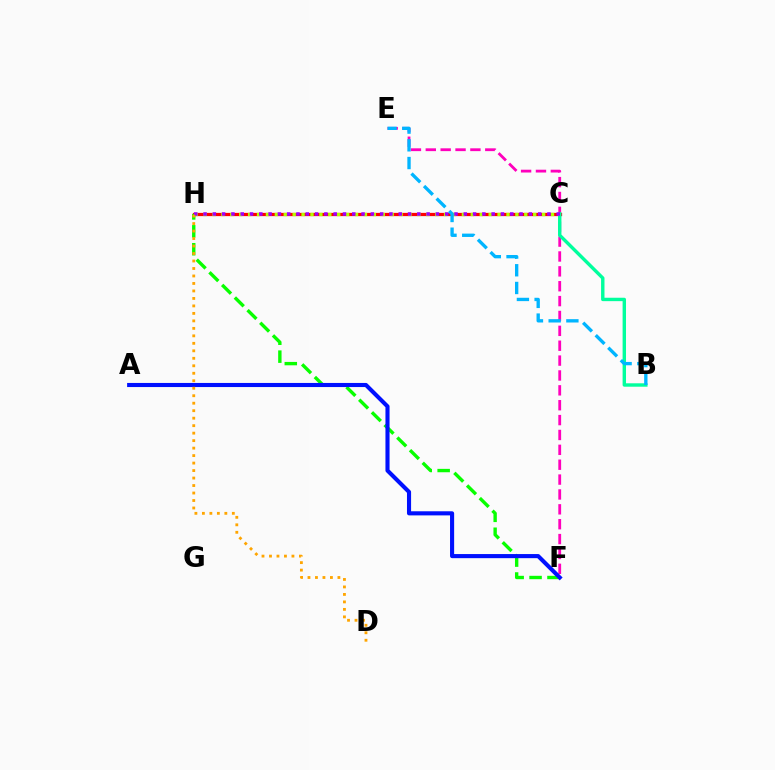{('C', 'H'): [{'color': '#ff0000', 'line_style': 'solid', 'thickness': 2.34}, {'color': '#b3ff00', 'line_style': 'dotted', 'thickness': 2.42}, {'color': '#9b00ff', 'line_style': 'dotted', 'thickness': 2.53}], ('E', 'F'): [{'color': '#ff00bd', 'line_style': 'dashed', 'thickness': 2.02}], ('F', 'H'): [{'color': '#08ff00', 'line_style': 'dashed', 'thickness': 2.43}], ('A', 'F'): [{'color': '#0010ff', 'line_style': 'solid', 'thickness': 2.96}], ('B', 'C'): [{'color': '#00ff9d', 'line_style': 'solid', 'thickness': 2.45}], ('B', 'E'): [{'color': '#00b5ff', 'line_style': 'dashed', 'thickness': 2.41}], ('D', 'H'): [{'color': '#ffa500', 'line_style': 'dotted', 'thickness': 2.03}]}